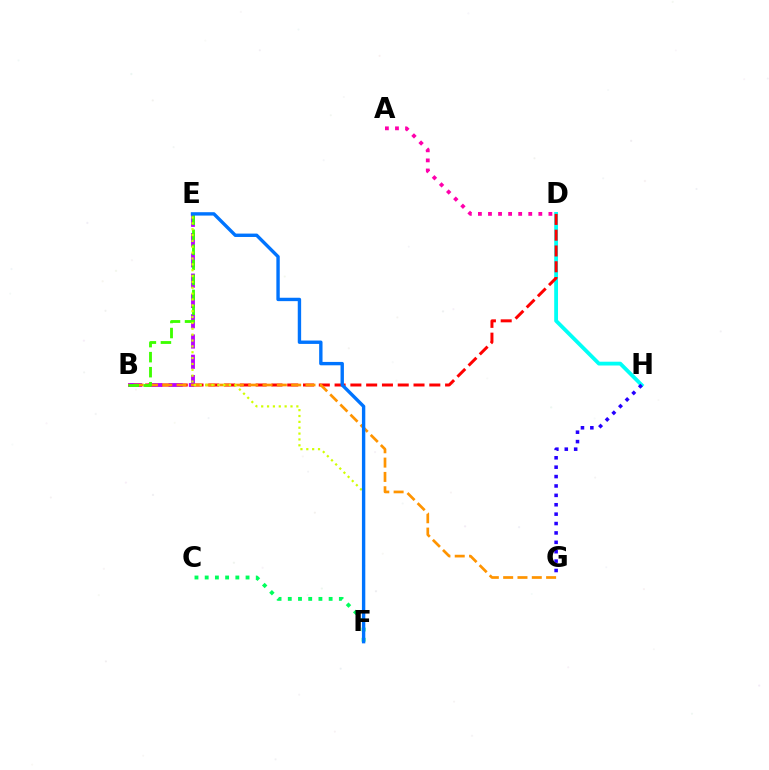{('D', 'H'): [{'color': '#00fff6', 'line_style': 'solid', 'thickness': 2.74}], ('B', 'D'): [{'color': '#ff0000', 'line_style': 'dashed', 'thickness': 2.14}], ('B', 'E'): [{'color': '#b900ff', 'line_style': 'dashed', 'thickness': 2.76}, {'color': '#3dff00', 'line_style': 'dashed', 'thickness': 2.04}], ('B', 'G'): [{'color': '#ff9400', 'line_style': 'dashed', 'thickness': 1.95}], ('E', 'F'): [{'color': '#d1ff00', 'line_style': 'dotted', 'thickness': 1.59}, {'color': '#0074ff', 'line_style': 'solid', 'thickness': 2.43}], ('C', 'F'): [{'color': '#00ff5c', 'line_style': 'dotted', 'thickness': 2.78}], ('A', 'D'): [{'color': '#ff00ac', 'line_style': 'dotted', 'thickness': 2.74}], ('G', 'H'): [{'color': '#2500ff', 'line_style': 'dotted', 'thickness': 2.55}]}